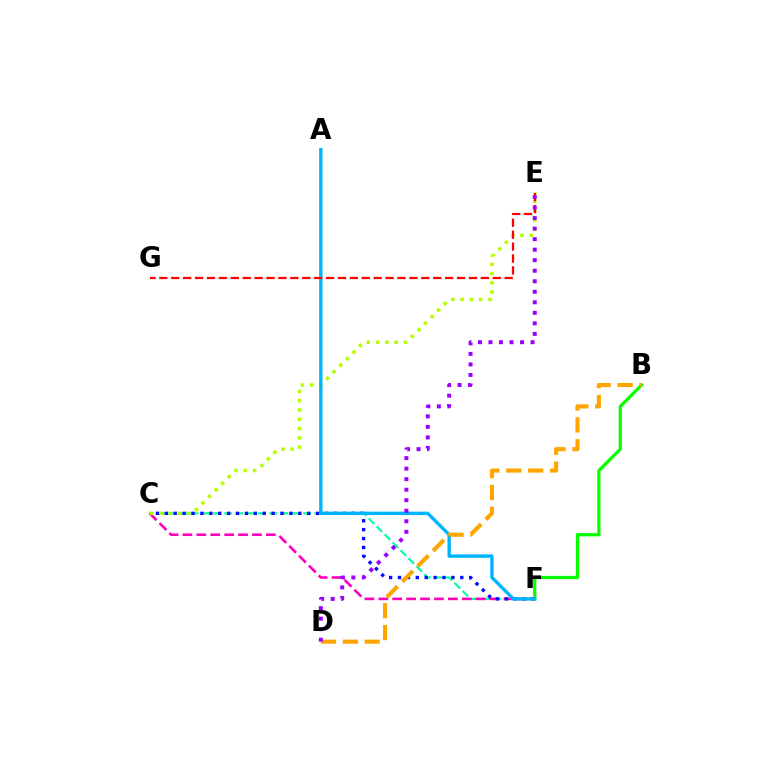{('C', 'F'): [{'color': '#00ff9d', 'line_style': 'dashed', 'thickness': 1.53}, {'color': '#ff00bd', 'line_style': 'dashed', 'thickness': 1.89}, {'color': '#0010ff', 'line_style': 'dotted', 'thickness': 2.42}], ('C', 'E'): [{'color': '#b3ff00', 'line_style': 'dotted', 'thickness': 2.53}], ('B', 'F'): [{'color': '#08ff00', 'line_style': 'solid', 'thickness': 2.34}], ('A', 'F'): [{'color': '#00b5ff', 'line_style': 'solid', 'thickness': 2.43}], ('B', 'D'): [{'color': '#ffa500', 'line_style': 'dashed', 'thickness': 2.97}], ('E', 'G'): [{'color': '#ff0000', 'line_style': 'dashed', 'thickness': 1.62}], ('D', 'E'): [{'color': '#9b00ff', 'line_style': 'dotted', 'thickness': 2.86}]}